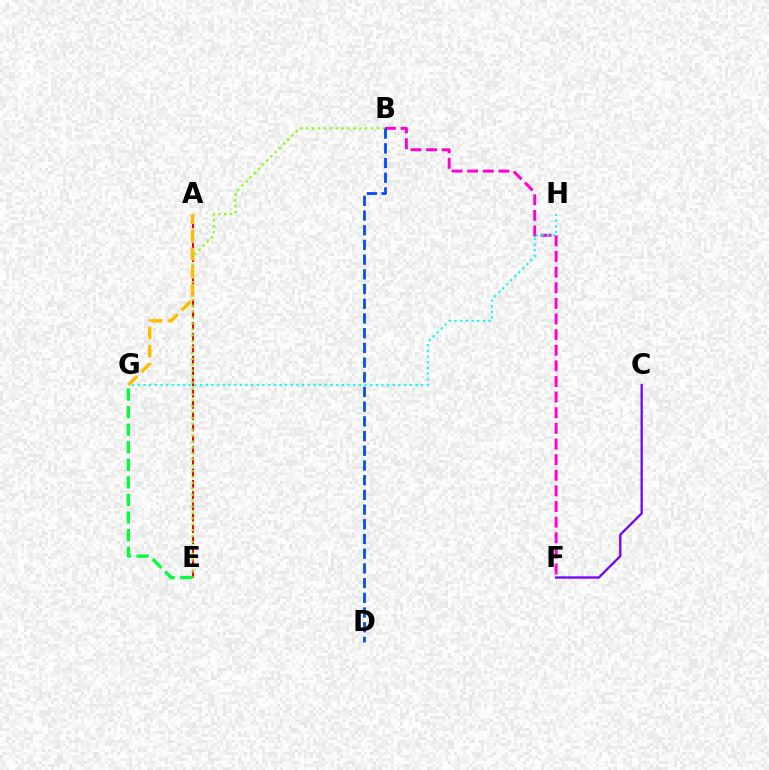{('A', 'E'): [{'color': '#ff0000', 'line_style': 'dashed', 'thickness': 1.53}], ('B', 'E'): [{'color': '#84ff00', 'line_style': 'dotted', 'thickness': 1.6}], ('B', 'F'): [{'color': '#ff00cf', 'line_style': 'dashed', 'thickness': 2.12}], ('G', 'H'): [{'color': '#00fff6', 'line_style': 'dotted', 'thickness': 1.54}], ('A', 'G'): [{'color': '#ffbd00', 'line_style': 'dashed', 'thickness': 2.47}], ('B', 'D'): [{'color': '#004bff', 'line_style': 'dashed', 'thickness': 2.0}], ('E', 'G'): [{'color': '#00ff39', 'line_style': 'dashed', 'thickness': 2.39}], ('C', 'F'): [{'color': '#7200ff', 'line_style': 'solid', 'thickness': 1.63}]}